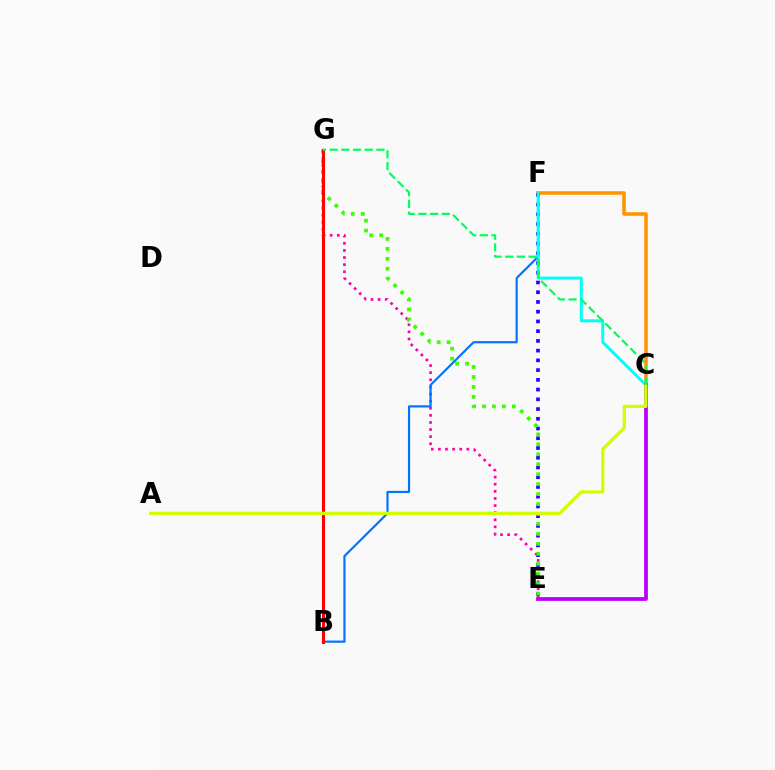{('E', 'G'): [{'color': '#ff00ac', 'line_style': 'dotted', 'thickness': 1.93}, {'color': '#3dff00', 'line_style': 'dotted', 'thickness': 2.7}], ('C', 'F'): [{'color': '#ff9400', 'line_style': 'solid', 'thickness': 2.56}, {'color': '#00fff6', 'line_style': 'solid', 'thickness': 2.14}], ('E', 'F'): [{'color': '#2500ff', 'line_style': 'dotted', 'thickness': 2.65}], ('B', 'F'): [{'color': '#0074ff', 'line_style': 'solid', 'thickness': 1.57}], ('B', 'G'): [{'color': '#ff0000', 'line_style': 'solid', 'thickness': 2.2}], ('C', 'E'): [{'color': '#b900ff', 'line_style': 'solid', 'thickness': 2.71}], ('A', 'C'): [{'color': '#d1ff00', 'line_style': 'solid', 'thickness': 2.33}], ('C', 'G'): [{'color': '#00ff5c', 'line_style': 'dashed', 'thickness': 1.59}]}